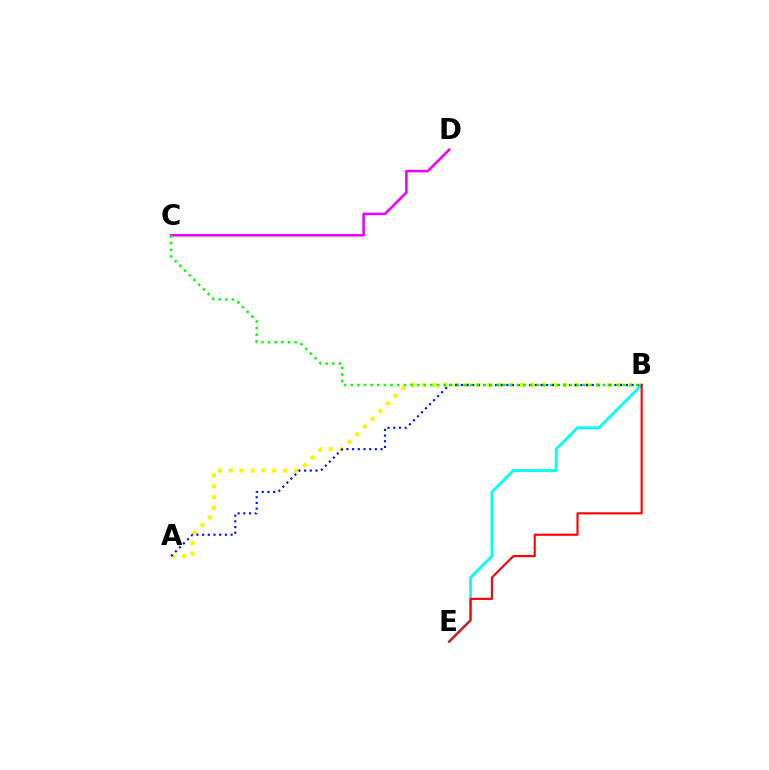{('A', 'B'): [{'color': '#fcf500', 'line_style': 'dotted', 'thickness': 2.96}, {'color': '#0010ff', 'line_style': 'dotted', 'thickness': 1.55}], ('C', 'D'): [{'color': '#ee00ff', 'line_style': 'solid', 'thickness': 1.84}], ('B', 'C'): [{'color': '#08ff00', 'line_style': 'dotted', 'thickness': 1.8}], ('B', 'E'): [{'color': '#00fff6', 'line_style': 'solid', 'thickness': 2.01}, {'color': '#ff0000', 'line_style': 'solid', 'thickness': 1.54}]}